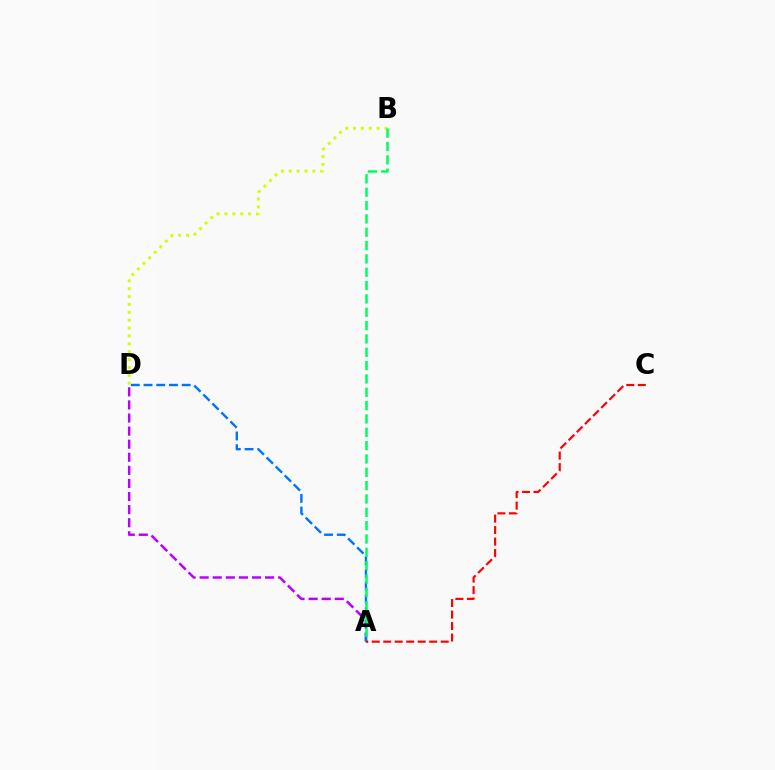{('A', 'D'): [{'color': '#b900ff', 'line_style': 'dashed', 'thickness': 1.78}, {'color': '#0074ff', 'line_style': 'dashed', 'thickness': 1.73}], ('B', 'D'): [{'color': '#d1ff00', 'line_style': 'dotted', 'thickness': 2.14}], ('A', 'B'): [{'color': '#00ff5c', 'line_style': 'dashed', 'thickness': 1.81}], ('A', 'C'): [{'color': '#ff0000', 'line_style': 'dashed', 'thickness': 1.56}]}